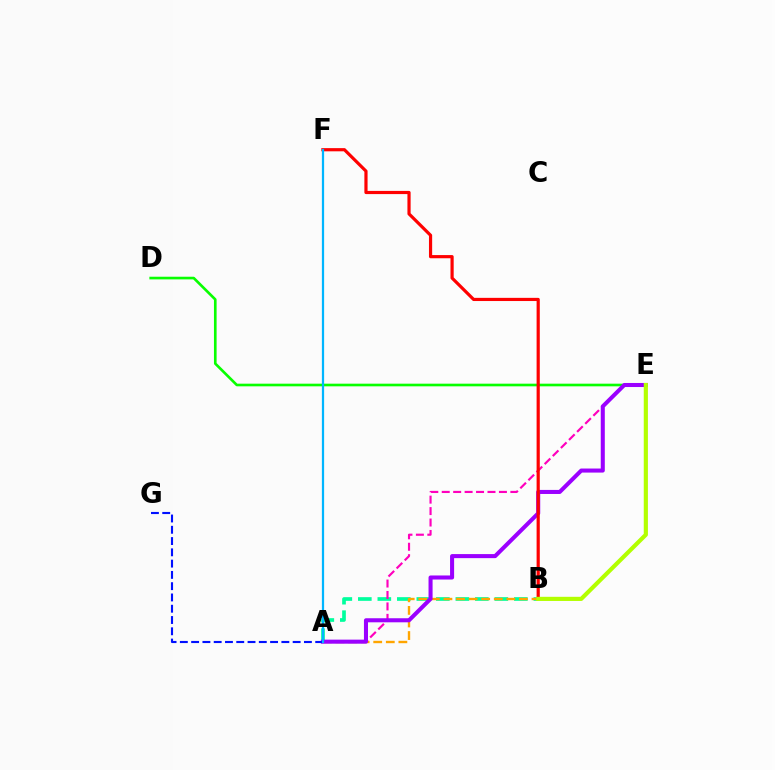{('A', 'B'): [{'color': '#00ff9d', 'line_style': 'dashed', 'thickness': 2.65}, {'color': '#ffa500', 'line_style': 'dashed', 'thickness': 1.71}], ('D', 'E'): [{'color': '#08ff00', 'line_style': 'solid', 'thickness': 1.91}], ('A', 'E'): [{'color': '#ff00bd', 'line_style': 'dashed', 'thickness': 1.55}, {'color': '#9b00ff', 'line_style': 'solid', 'thickness': 2.92}], ('A', 'G'): [{'color': '#0010ff', 'line_style': 'dashed', 'thickness': 1.53}], ('B', 'F'): [{'color': '#ff0000', 'line_style': 'solid', 'thickness': 2.29}], ('B', 'E'): [{'color': '#b3ff00', 'line_style': 'solid', 'thickness': 2.99}], ('A', 'F'): [{'color': '#00b5ff', 'line_style': 'solid', 'thickness': 1.61}]}